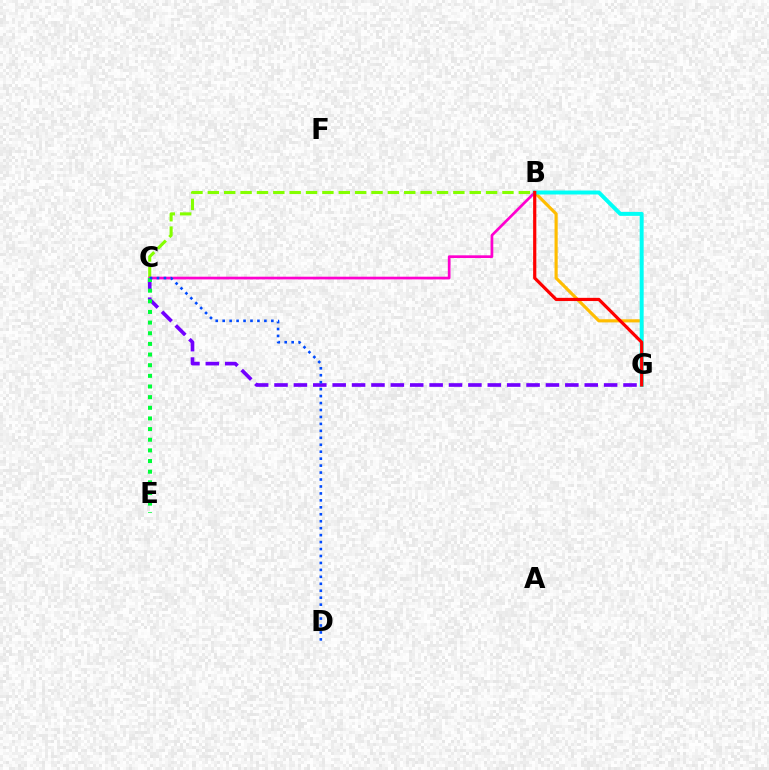{('B', 'C'): [{'color': '#84ff00', 'line_style': 'dashed', 'thickness': 2.22}, {'color': '#ff00cf', 'line_style': 'solid', 'thickness': 1.94}], ('B', 'G'): [{'color': '#ffbd00', 'line_style': 'solid', 'thickness': 2.27}, {'color': '#00fff6', 'line_style': 'solid', 'thickness': 2.85}, {'color': '#ff0000', 'line_style': 'solid', 'thickness': 2.3}], ('C', 'G'): [{'color': '#7200ff', 'line_style': 'dashed', 'thickness': 2.63}], ('C', 'E'): [{'color': '#00ff39', 'line_style': 'dotted', 'thickness': 2.89}], ('C', 'D'): [{'color': '#004bff', 'line_style': 'dotted', 'thickness': 1.89}]}